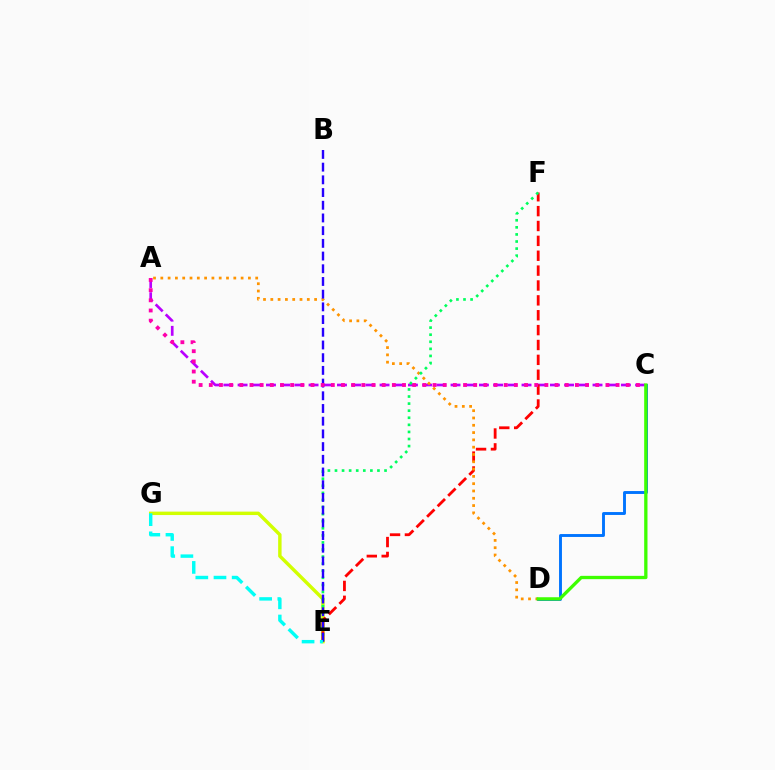{('E', 'G'): [{'color': '#d1ff00', 'line_style': 'solid', 'thickness': 2.47}, {'color': '#00fff6', 'line_style': 'dashed', 'thickness': 2.47}], ('A', 'C'): [{'color': '#b900ff', 'line_style': 'dashed', 'thickness': 1.93}, {'color': '#ff00ac', 'line_style': 'dotted', 'thickness': 2.76}], ('E', 'F'): [{'color': '#ff0000', 'line_style': 'dashed', 'thickness': 2.02}, {'color': '#00ff5c', 'line_style': 'dotted', 'thickness': 1.92}], ('C', 'D'): [{'color': '#0074ff', 'line_style': 'solid', 'thickness': 2.09}, {'color': '#3dff00', 'line_style': 'solid', 'thickness': 2.38}], ('A', 'D'): [{'color': '#ff9400', 'line_style': 'dotted', 'thickness': 1.98}], ('B', 'E'): [{'color': '#2500ff', 'line_style': 'dashed', 'thickness': 1.73}]}